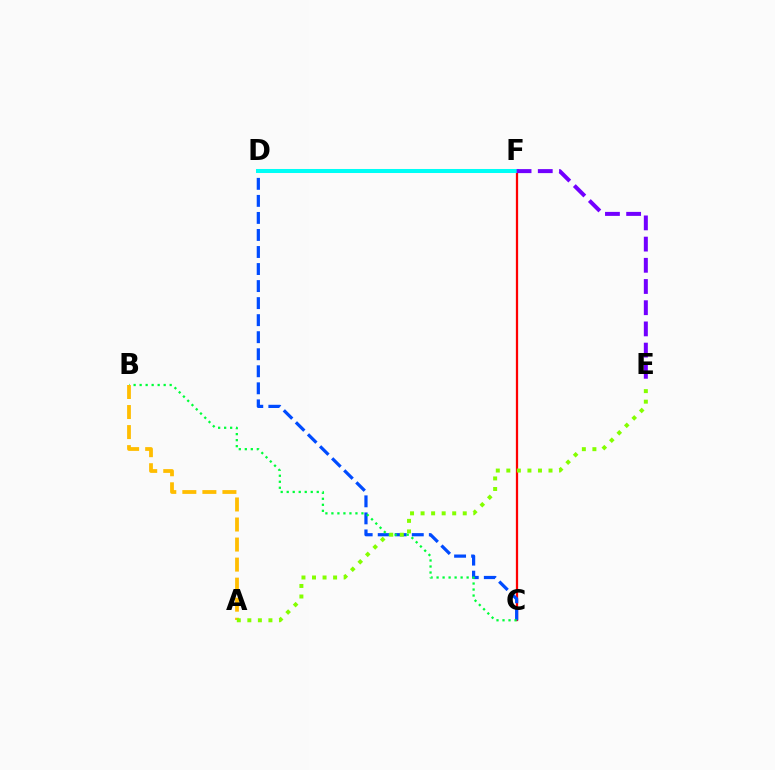{('C', 'F'): [{'color': '#ff0000', 'line_style': 'solid', 'thickness': 1.63}], ('C', 'D'): [{'color': '#004bff', 'line_style': 'dashed', 'thickness': 2.31}], ('D', 'F'): [{'color': '#ff00cf', 'line_style': 'dotted', 'thickness': 2.06}, {'color': '#00fff6', 'line_style': 'solid', 'thickness': 2.9}], ('B', 'C'): [{'color': '#00ff39', 'line_style': 'dotted', 'thickness': 1.63}], ('E', 'F'): [{'color': '#7200ff', 'line_style': 'dashed', 'thickness': 2.88}], ('A', 'B'): [{'color': '#ffbd00', 'line_style': 'dashed', 'thickness': 2.72}], ('A', 'E'): [{'color': '#84ff00', 'line_style': 'dotted', 'thickness': 2.86}]}